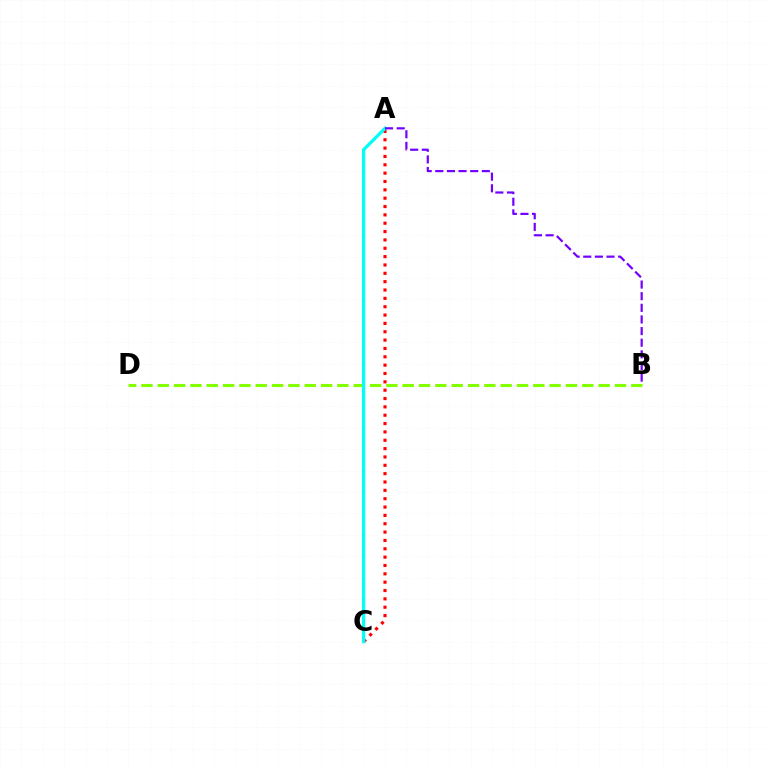{('B', 'D'): [{'color': '#84ff00', 'line_style': 'dashed', 'thickness': 2.22}], ('A', 'C'): [{'color': '#ff0000', 'line_style': 'dotted', 'thickness': 2.27}, {'color': '#00fff6', 'line_style': 'solid', 'thickness': 2.36}], ('A', 'B'): [{'color': '#7200ff', 'line_style': 'dashed', 'thickness': 1.58}]}